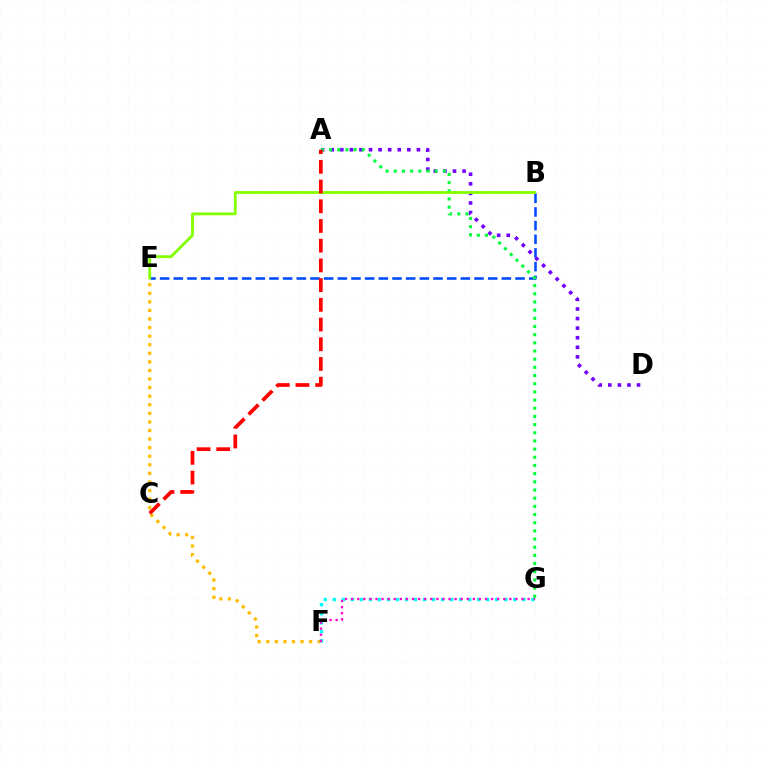{('B', 'E'): [{'color': '#004bff', 'line_style': 'dashed', 'thickness': 1.86}, {'color': '#84ff00', 'line_style': 'solid', 'thickness': 2.03}], ('A', 'D'): [{'color': '#7200ff', 'line_style': 'dotted', 'thickness': 2.6}], ('E', 'F'): [{'color': '#ffbd00', 'line_style': 'dotted', 'thickness': 2.33}], ('F', 'G'): [{'color': '#00fff6', 'line_style': 'dotted', 'thickness': 2.45}, {'color': '#ff00cf', 'line_style': 'dotted', 'thickness': 1.65}], ('A', 'G'): [{'color': '#00ff39', 'line_style': 'dotted', 'thickness': 2.22}], ('A', 'C'): [{'color': '#ff0000', 'line_style': 'dashed', 'thickness': 2.68}]}